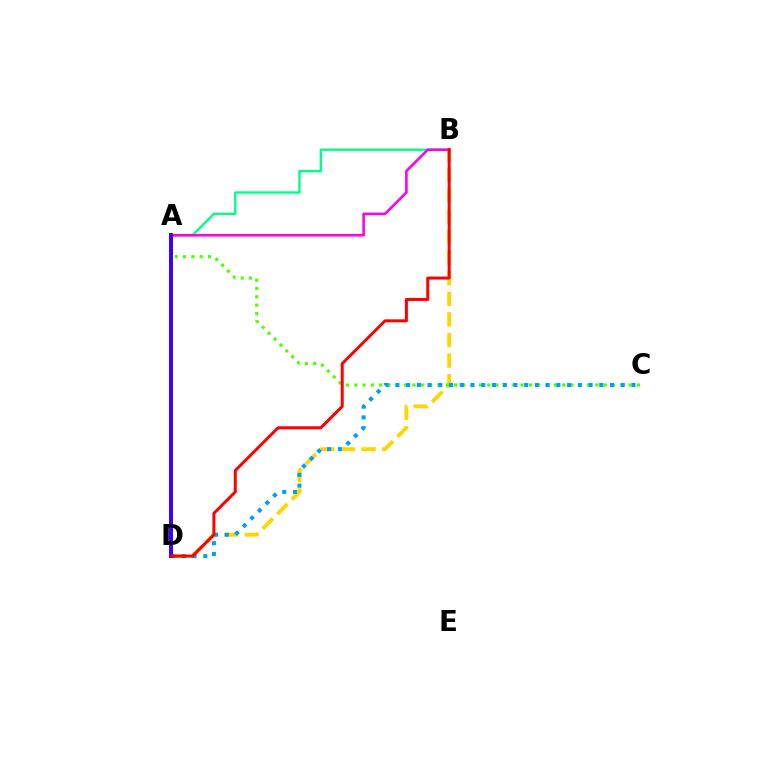{('A', 'B'): [{'color': '#00ff86', 'line_style': 'solid', 'thickness': 1.69}, {'color': '#ff00ed', 'line_style': 'solid', 'thickness': 1.87}], ('B', 'D'): [{'color': '#ffd500', 'line_style': 'dashed', 'thickness': 2.8}, {'color': '#ff0000', 'line_style': 'solid', 'thickness': 2.15}], ('A', 'C'): [{'color': '#4fff00', 'line_style': 'dotted', 'thickness': 2.26}], ('C', 'D'): [{'color': '#009eff', 'line_style': 'dotted', 'thickness': 2.92}], ('A', 'D'): [{'color': '#3700ff', 'line_style': 'solid', 'thickness': 2.84}]}